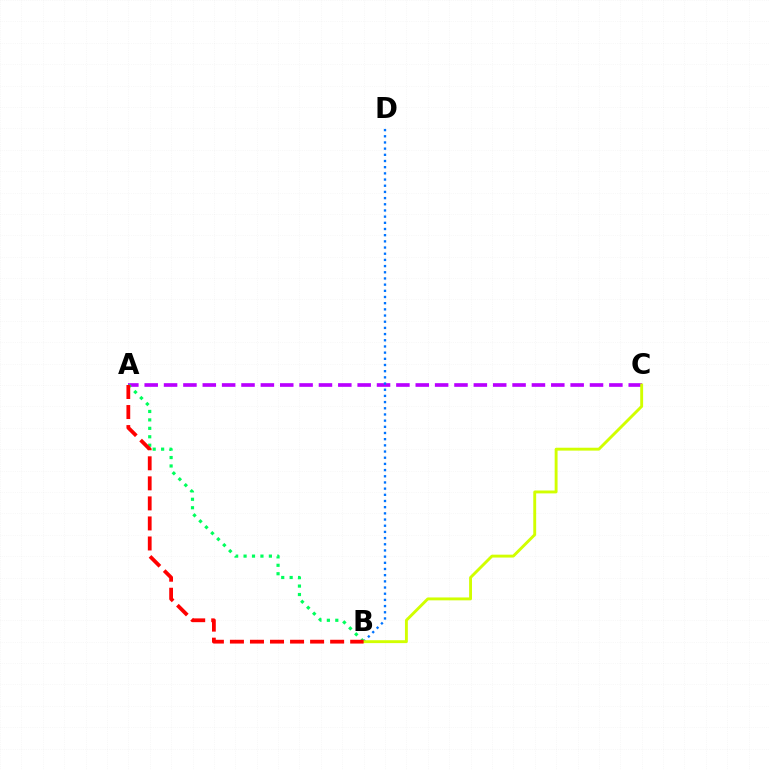{('A', 'C'): [{'color': '#b900ff', 'line_style': 'dashed', 'thickness': 2.63}], ('A', 'B'): [{'color': '#00ff5c', 'line_style': 'dotted', 'thickness': 2.29}, {'color': '#ff0000', 'line_style': 'dashed', 'thickness': 2.72}], ('B', 'D'): [{'color': '#0074ff', 'line_style': 'dotted', 'thickness': 1.68}], ('B', 'C'): [{'color': '#d1ff00', 'line_style': 'solid', 'thickness': 2.08}]}